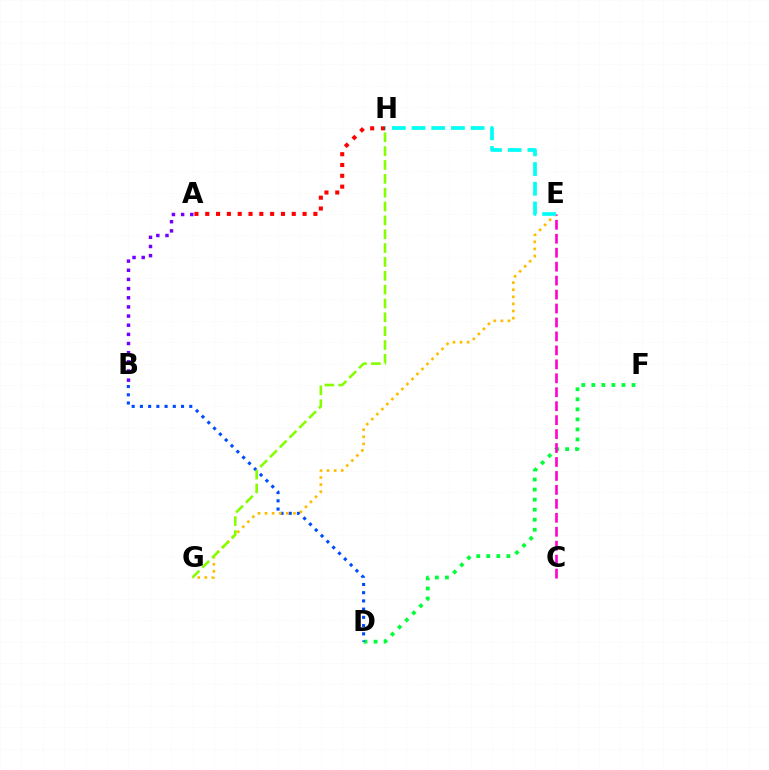{('D', 'F'): [{'color': '#00ff39', 'line_style': 'dotted', 'thickness': 2.73}], ('B', 'D'): [{'color': '#004bff', 'line_style': 'dotted', 'thickness': 2.24}], ('A', 'H'): [{'color': '#ff0000', 'line_style': 'dotted', 'thickness': 2.94}], ('E', 'G'): [{'color': '#ffbd00', 'line_style': 'dotted', 'thickness': 1.93}], ('A', 'B'): [{'color': '#7200ff', 'line_style': 'dotted', 'thickness': 2.49}], ('C', 'E'): [{'color': '#ff00cf', 'line_style': 'dashed', 'thickness': 1.9}], ('E', 'H'): [{'color': '#00fff6', 'line_style': 'dashed', 'thickness': 2.67}], ('G', 'H'): [{'color': '#84ff00', 'line_style': 'dashed', 'thickness': 1.88}]}